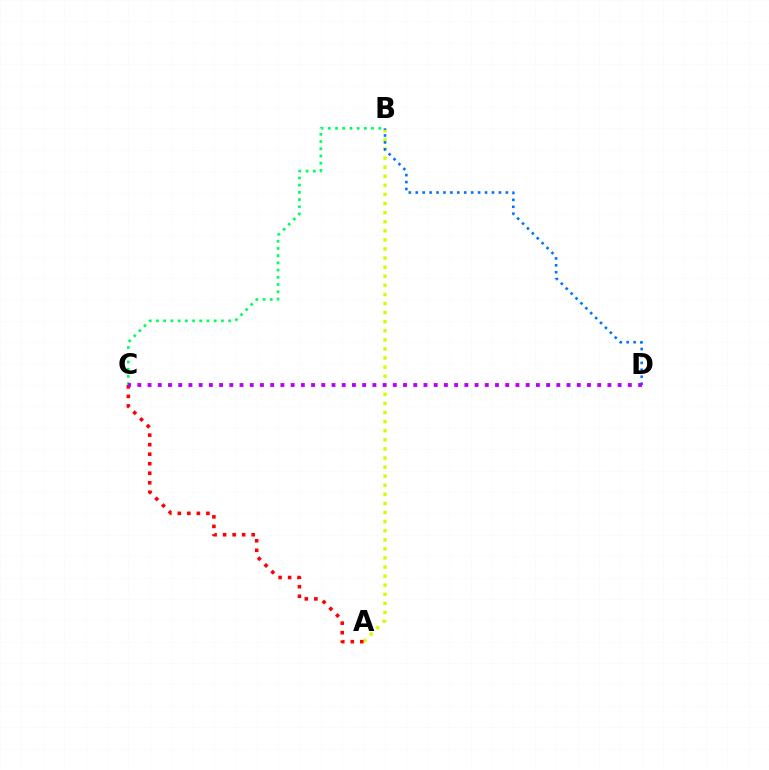{('A', 'B'): [{'color': '#d1ff00', 'line_style': 'dotted', 'thickness': 2.47}], ('A', 'C'): [{'color': '#ff0000', 'line_style': 'dotted', 'thickness': 2.59}], ('B', 'C'): [{'color': '#00ff5c', 'line_style': 'dotted', 'thickness': 1.96}], ('B', 'D'): [{'color': '#0074ff', 'line_style': 'dotted', 'thickness': 1.88}], ('C', 'D'): [{'color': '#b900ff', 'line_style': 'dotted', 'thickness': 2.78}]}